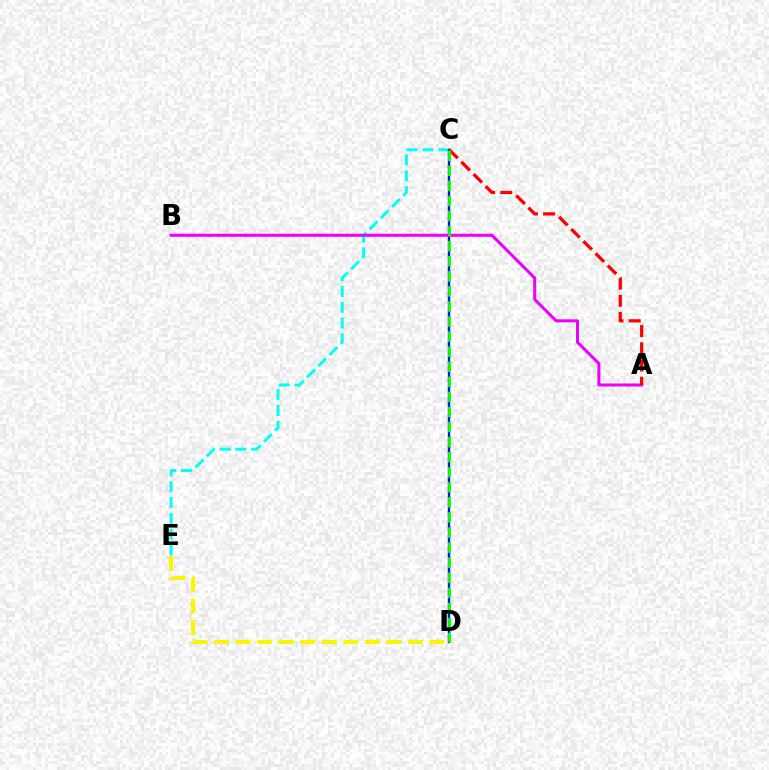{('C', 'E'): [{'color': '#00fff6', 'line_style': 'dashed', 'thickness': 2.15}], ('C', 'D'): [{'color': '#0010ff', 'line_style': 'solid', 'thickness': 1.71}, {'color': '#08ff00', 'line_style': 'dashed', 'thickness': 2.05}], ('A', 'B'): [{'color': '#ee00ff', 'line_style': 'solid', 'thickness': 2.19}], ('D', 'E'): [{'color': '#fcf500', 'line_style': 'dashed', 'thickness': 2.92}], ('A', 'C'): [{'color': '#ff0000', 'line_style': 'dashed', 'thickness': 2.34}]}